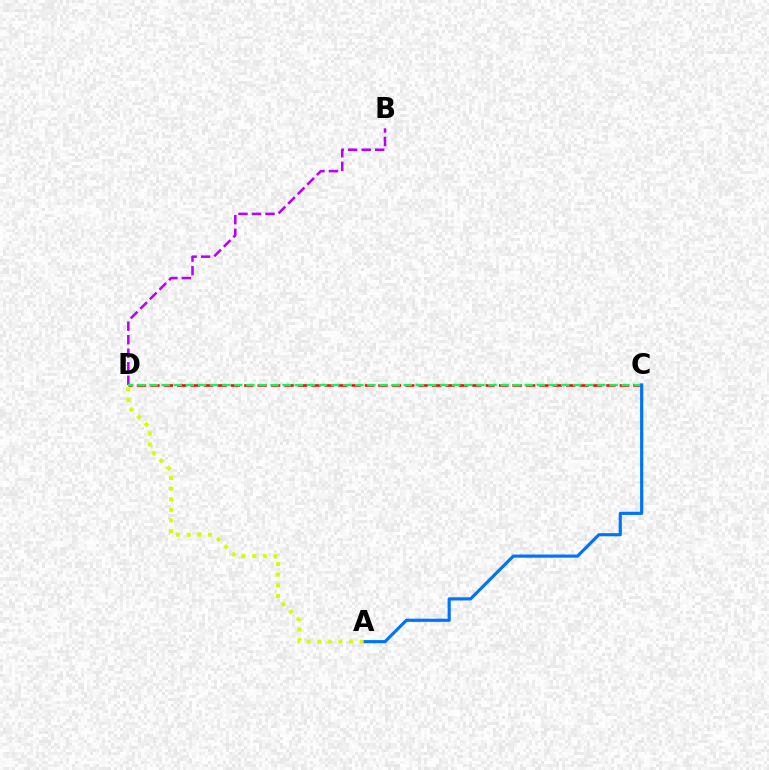{('B', 'D'): [{'color': '#b900ff', 'line_style': 'dashed', 'thickness': 1.84}], ('C', 'D'): [{'color': '#ff0000', 'line_style': 'dashed', 'thickness': 1.82}, {'color': '#00ff5c', 'line_style': 'dashed', 'thickness': 1.64}], ('A', 'C'): [{'color': '#0074ff', 'line_style': 'solid', 'thickness': 2.28}], ('A', 'D'): [{'color': '#d1ff00', 'line_style': 'dotted', 'thickness': 2.88}]}